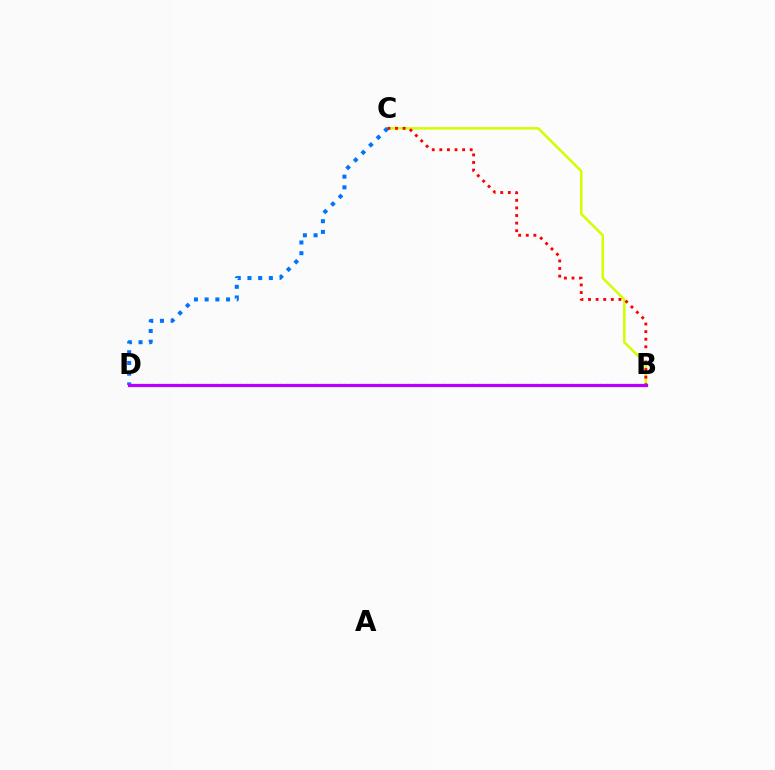{('B', 'C'): [{'color': '#d1ff00', 'line_style': 'solid', 'thickness': 1.8}, {'color': '#ff0000', 'line_style': 'dotted', 'thickness': 2.06}], ('C', 'D'): [{'color': '#0074ff', 'line_style': 'dotted', 'thickness': 2.91}], ('B', 'D'): [{'color': '#00ff5c', 'line_style': 'dotted', 'thickness': 1.58}, {'color': '#b900ff', 'line_style': 'solid', 'thickness': 2.31}]}